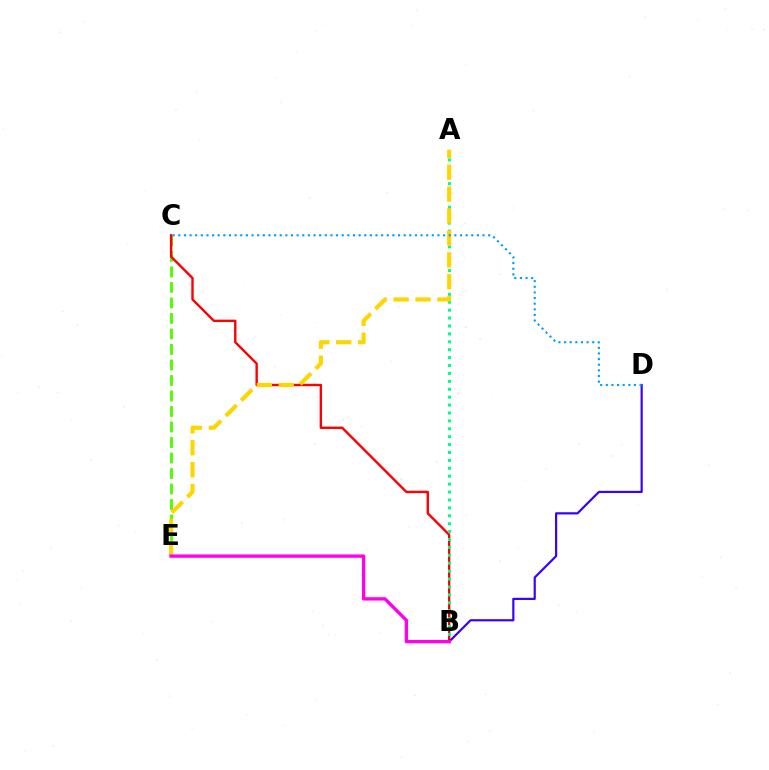{('C', 'E'): [{'color': '#4fff00', 'line_style': 'dashed', 'thickness': 2.11}], ('B', 'C'): [{'color': '#ff0000', 'line_style': 'solid', 'thickness': 1.72}], ('B', 'D'): [{'color': '#3700ff', 'line_style': 'solid', 'thickness': 1.57}], ('A', 'B'): [{'color': '#00ff86', 'line_style': 'dotted', 'thickness': 2.15}], ('A', 'E'): [{'color': '#ffd500', 'line_style': 'dashed', 'thickness': 2.98}], ('C', 'D'): [{'color': '#009eff', 'line_style': 'dotted', 'thickness': 1.53}], ('B', 'E'): [{'color': '#ff00ed', 'line_style': 'solid', 'thickness': 2.39}]}